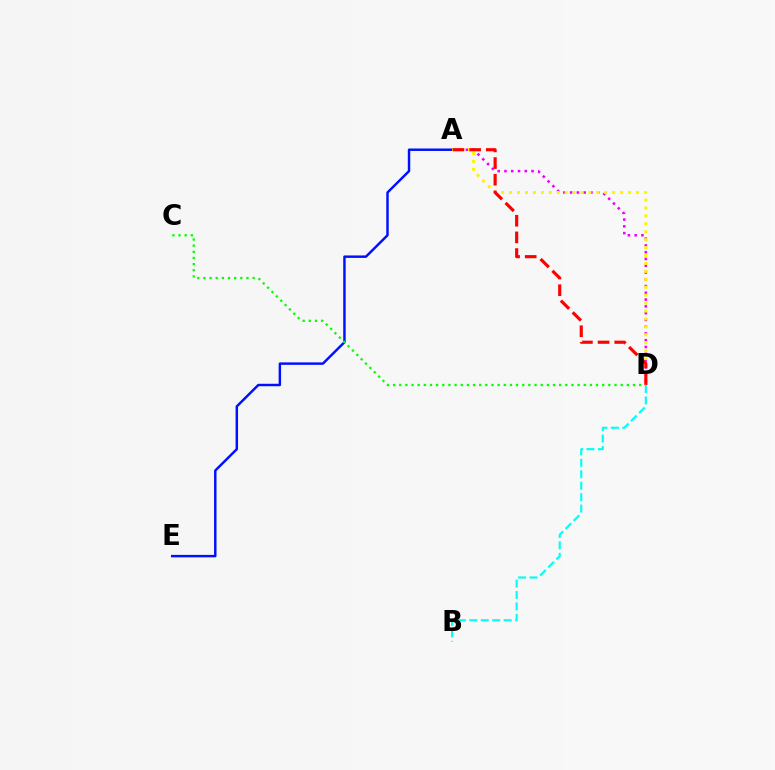{('A', 'D'): [{'color': '#ee00ff', 'line_style': 'dotted', 'thickness': 1.84}, {'color': '#fcf500', 'line_style': 'dotted', 'thickness': 2.15}, {'color': '#ff0000', 'line_style': 'dashed', 'thickness': 2.26}], ('A', 'E'): [{'color': '#0010ff', 'line_style': 'solid', 'thickness': 1.77}], ('B', 'D'): [{'color': '#00fff6', 'line_style': 'dashed', 'thickness': 1.55}], ('C', 'D'): [{'color': '#08ff00', 'line_style': 'dotted', 'thickness': 1.67}]}